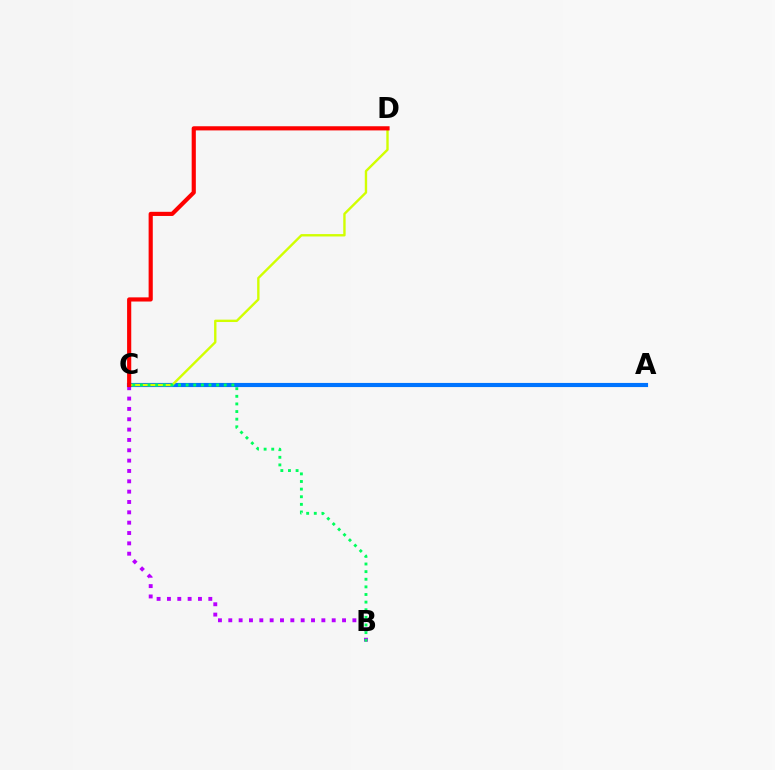{('A', 'C'): [{'color': '#0074ff', 'line_style': 'solid', 'thickness': 2.98}], ('C', 'D'): [{'color': '#d1ff00', 'line_style': 'solid', 'thickness': 1.71}, {'color': '#ff0000', 'line_style': 'solid', 'thickness': 2.99}], ('B', 'C'): [{'color': '#b900ff', 'line_style': 'dotted', 'thickness': 2.81}, {'color': '#00ff5c', 'line_style': 'dotted', 'thickness': 2.07}]}